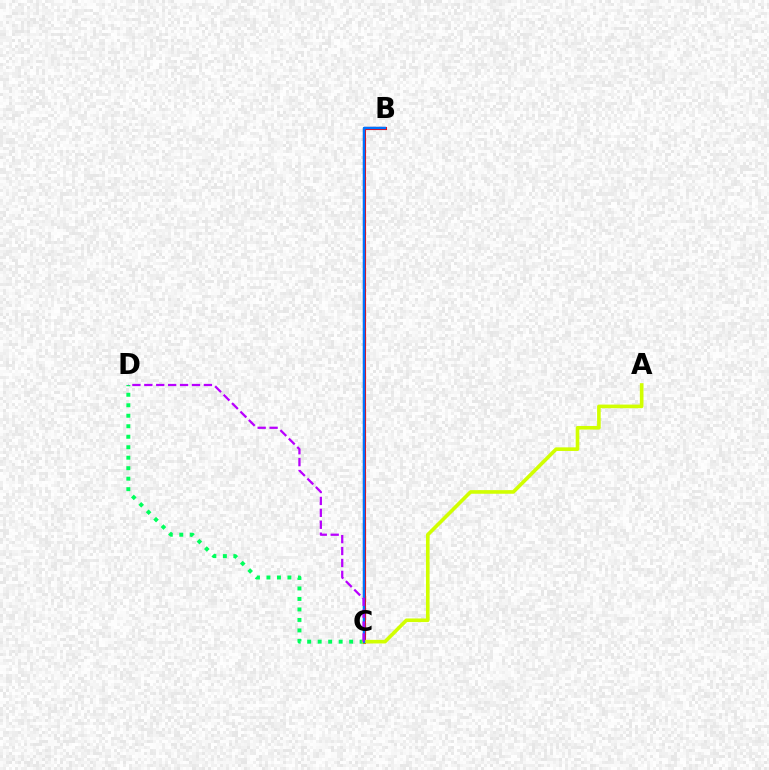{('B', 'C'): [{'color': '#ff0000', 'line_style': 'solid', 'thickness': 2.25}, {'color': '#0074ff', 'line_style': 'solid', 'thickness': 1.77}], ('C', 'D'): [{'color': '#00ff5c', 'line_style': 'dotted', 'thickness': 2.85}, {'color': '#b900ff', 'line_style': 'dashed', 'thickness': 1.62}], ('A', 'C'): [{'color': '#d1ff00', 'line_style': 'solid', 'thickness': 2.6}]}